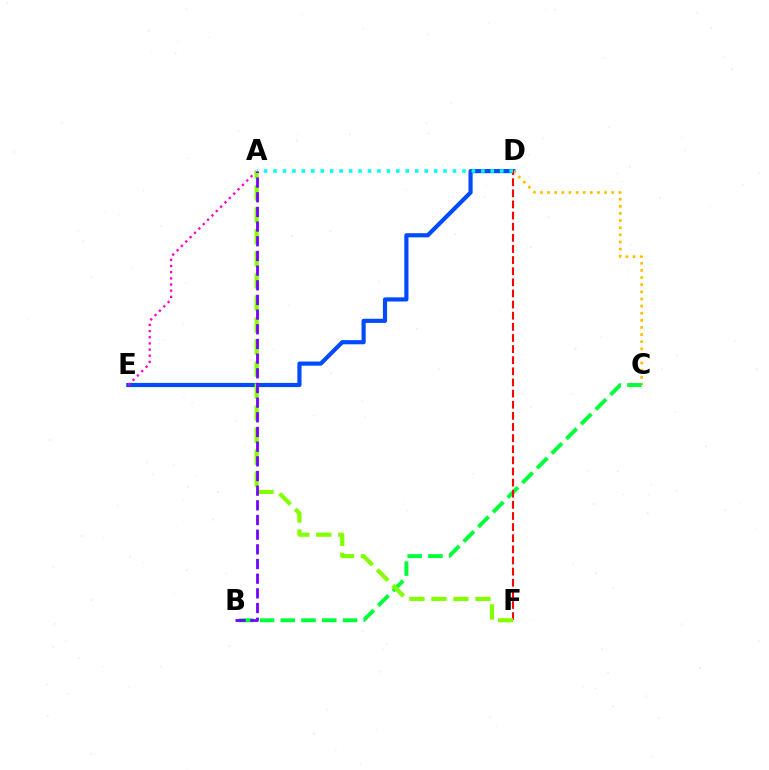{('D', 'E'): [{'color': '#004bff', 'line_style': 'solid', 'thickness': 2.99}], ('C', 'D'): [{'color': '#ffbd00', 'line_style': 'dotted', 'thickness': 1.94}], ('A', 'E'): [{'color': '#ff00cf', 'line_style': 'dotted', 'thickness': 1.67}], ('B', 'C'): [{'color': '#00ff39', 'line_style': 'dashed', 'thickness': 2.82}], ('D', 'F'): [{'color': '#ff0000', 'line_style': 'dashed', 'thickness': 1.51}], ('A', 'D'): [{'color': '#00fff6', 'line_style': 'dotted', 'thickness': 2.57}], ('A', 'F'): [{'color': '#84ff00', 'line_style': 'dashed', 'thickness': 2.99}], ('A', 'B'): [{'color': '#7200ff', 'line_style': 'dashed', 'thickness': 1.99}]}